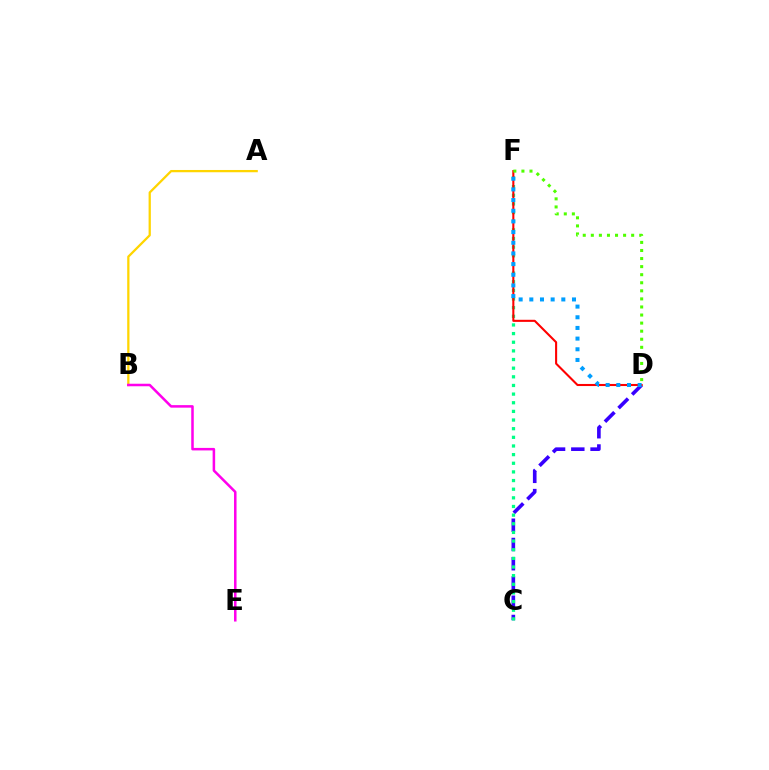{('C', 'D'): [{'color': '#3700ff', 'line_style': 'dashed', 'thickness': 2.61}], ('C', 'F'): [{'color': '#00ff86', 'line_style': 'dotted', 'thickness': 2.35}], ('D', 'F'): [{'color': '#ff0000', 'line_style': 'solid', 'thickness': 1.5}, {'color': '#009eff', 'line_style': 'dotted', 'thickness': 2.9}, {'color': '#4fff00', 'line_style': 'dotted', 'thickness': 2.19}], ('A', 'B'): [{'color': '#ffd500', 'line_style': 'solid', 'thickness': 1.63}], ('B', 'E'): [{'color': '#ff00ed', 'line_style': 'solid', 'thickness': 1.82}]}